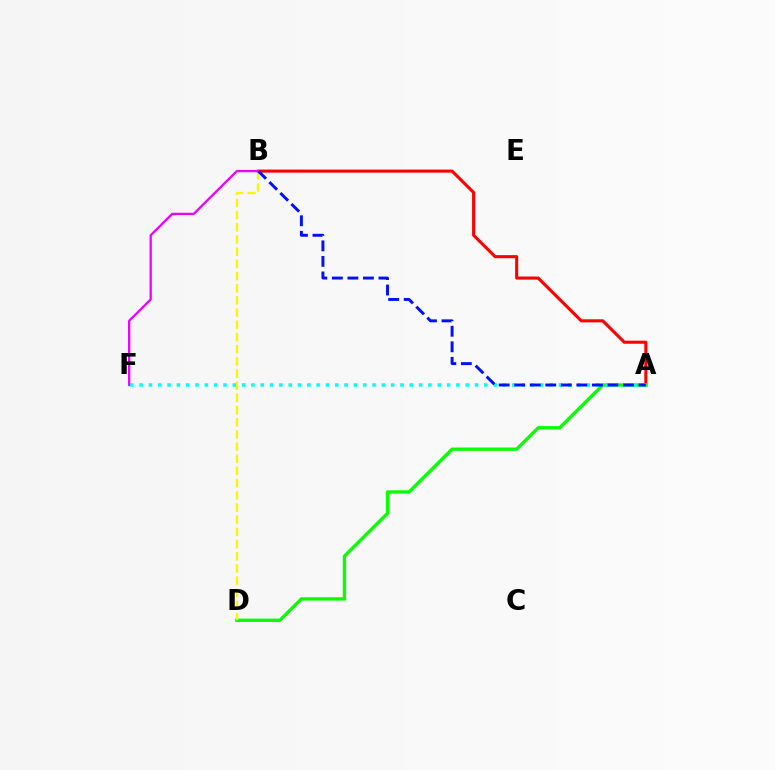{('A', 'B'): [{'color': '#ff0000', 'line_style': 'solid', 'thickness': 2.22}, {'color': '#0010ff', 'line_style': 'dashed', 'thickness': 2.11}], ('A', 'D'): [{'color': '#08ff00', 'line_style': 'solid', 'thickness': 2.39}], ('B', 'D'): [{'color': '#fcf500', 'line_style': 'dashed', 'thickness': 1.65}], ('B', 'F'): [{'color': '#ee00ff', 'line_style': 'solid', 'thickness': 1.65}], ('A', 'F'): [{'color': '#00fff6', 'line_style': 'dotted', 'thickness': 2.53}]}